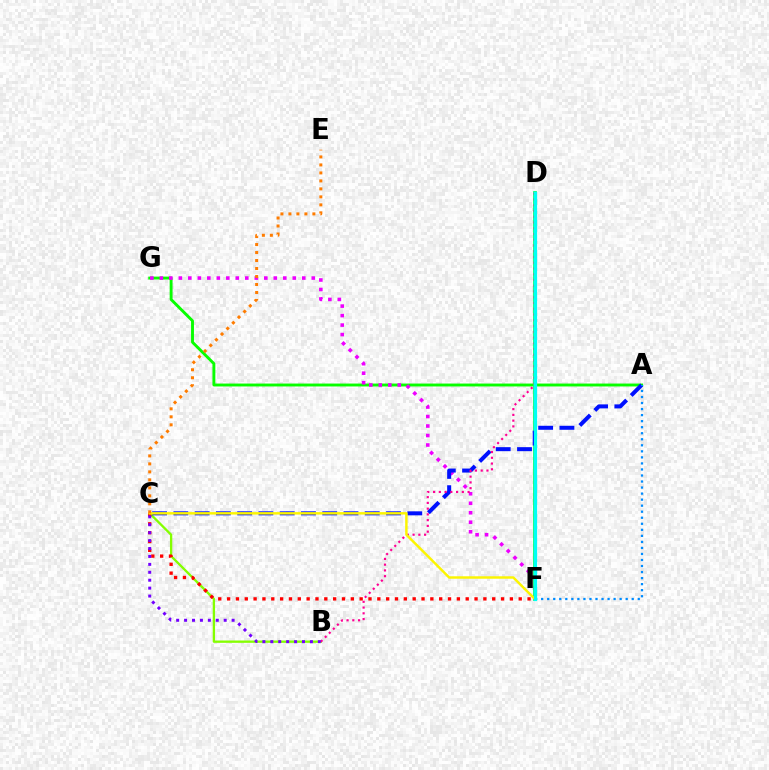{('B', 'C'): [{'color': '#84ff00', 'line_style': 'solid', 'thickness': 1.67}, {'color': '#7200ff', 'line_style': 'dotted', 'thickness': 2.15}], ('A', 'G'): [{'color': '#08ff00', 'line_style': 'solid', 'thickness': 2.09}], ('F', 'G'): [{'color': '#ee00ff', 'line_style': 'dotted', 'thickness': 2.58}], ('D', 'F'): [{'color': '#00ff74', 'line_style': 'solid', 'thickness': 2.71}, {'color': '#00fff6', 'line_style': 'solid', 'thickness': 2.33}], ('A', 'C'): [{'color': '#0010ff', 'line_style': 'dashed', 'thickness': 2.89}], ('A', 'F'): [{'color': '#008cff', 'line_style': 'dotted', 'thickness': 1.64}], ('B', 'D'): [{'color': '#ff0094', 'line_style': 'dotted', 'thickness': 1.56}], ('C', 'F'): [{'color': '#ff0000', 'line_style': 'dotted', 'thickness': 2.4}, {'color': '#fcf500', 'line_style': 'solid', 'thickness': 1.76}], ('C', 'E'): [{'color': '#ff7c00', 'line_style': 'dotted', 'thickness': 2.17}]}